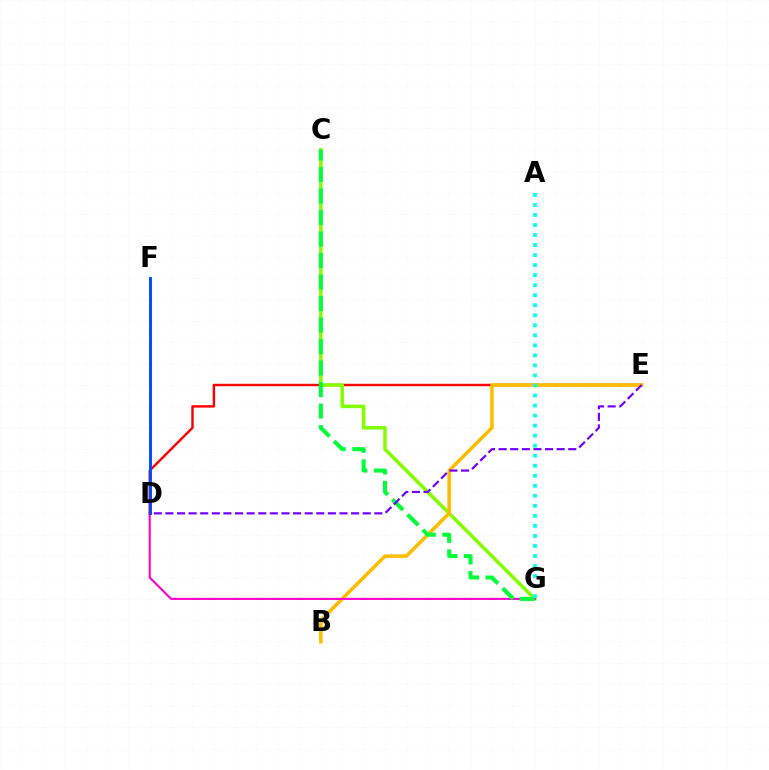{('D', 'E'): [{'color': '#ff0000', 'line_style': 'solid', 'thickness': 1.75}, {'color': '#7200ff', 'line_style': 'dashed', 'thickness': 1.58}], ('C', 'G'): [{'color': '#84ff00', 'line_style': 'solid', 'thickness': 2.56}, {'color': '#00ff39', 'line_style': 'dashed', 'thickness': 2.92}], ('B', 'E'): [{'color': '#ffbd00', 'line_style': 'solid', 'thickness': 2.56}], ('D', 'G'): [{'color': '#ff00cf', 'line_style': 'solid', 'thickness': 1.52}], ('D', 'F'): [{'color': '#004bff', 'line_style': 'solid', 'thickness': 2.11}], ('A', 'G'): [{'color': '#00fff6', 'line_style': 'dotted', 'thickness': 2.73}]}